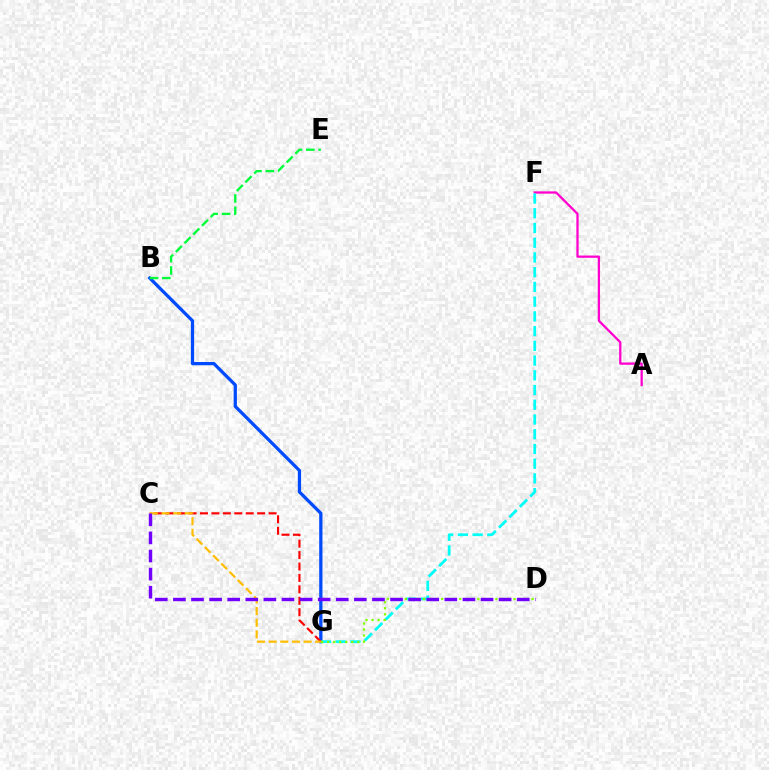{('A', 'F'): [{'color': '#ff00cf', 'line_style': 'solid', 'thickness': 1.64}], ('B', 'G'): [{'color': '#004bff', 'line_style': 'solid', 'thickness': 2.35}], ('F', 'G'): [{'color': '#00fff6', 'line_style': 'dashed', 'thickness': 2.0}], ('C', 'G'): [{'color': '#ff0000', 'line_style': 'dashed', 'thickness': 1.55}, {'color': '#ffbd00', 'line_style': 'dashed', 'thickness': 1.58}], ('D', 'G'): [{'color': '#84ff00', 'line_style': 'dotted', 'thickness': 1.64}], ('B', 'E'): [{'color': '#00ff39', 'line_style': 'dashed', 'thickness': 1.68}], ('C', 'D'): [{'color': '#7200ff', 'line_style': 'dashed', 'thickness': 2.46}]}